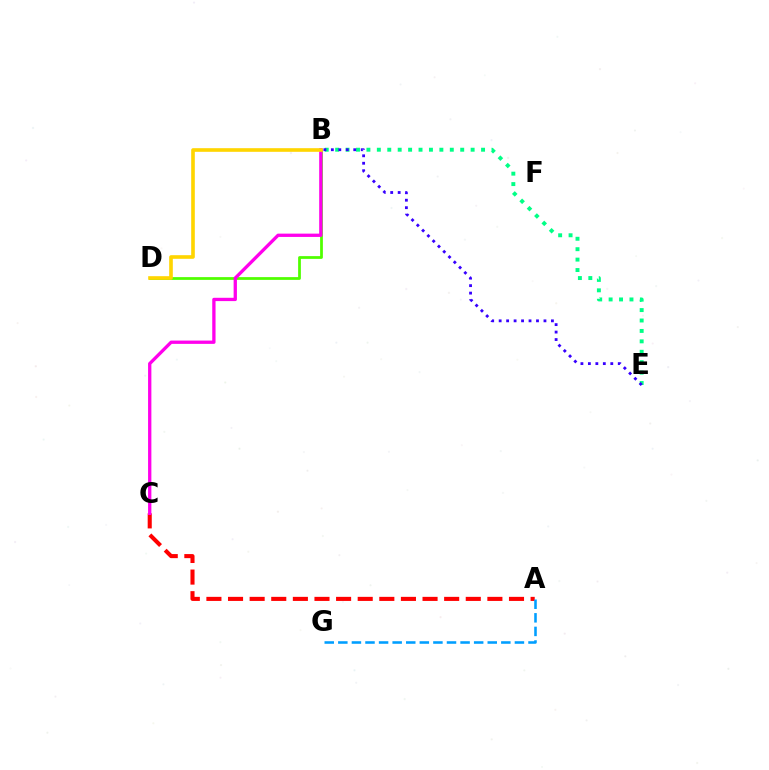{('A', 'C'): [{'color': '#ff0000', 'line_style': 'dashed', 'thickness': 2.94}], ('B', 'E'): [{'color': '#00ff86', 'line_style': 'dotted', 'thickness': 2.83}, {'color': '#3700ff', 'line_style': 'dotted', 'thickness': 2.03}], ('A', 'G'): [{'color': '#009eff', 'line_style': 'dashed', 'thickness': 1.85}], ('B', 'D'): [{'color': '#4fff00', 'line_style': 'solid', 'thickness': 1.99}, {'color': '#ffd500', 'line_style': 'solid', 'thickness': 2.61}], ('B', 'C'): [{'color': '#ff00ed', 'line_style': 'solid', 'thickness': 2.38}]}